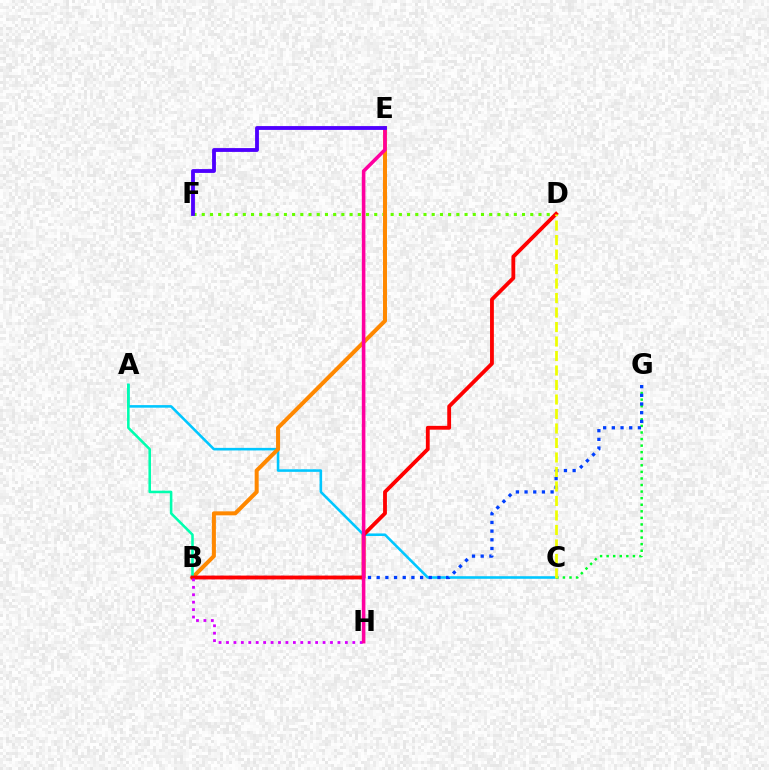{('A', 'C'): [{'color': '#00c7ff', 'line_style': 'solid', 'thickness': 1.86}], ('C', 'G'): [{'color': '#00ff27', 'line_style': 'dotted', 'thickness': 1.79}], ('B', 'G'): [{'color': '#003fff', 'line_style': 'dotted', 'thickness': 2.36}], ('D', 'F'): [{'color': '#66ff00', 'line_style': 'dotted', 'thickness': 2.23}], ('B', 'E'): [{'color': '#ff8800', 'line_style': 'solid', 'thickness': 2.89}], ('A', 'B'): [{'color': '#00ffaf', 'line_style': 'solid', 'thickness': 1.84}], ('B', 'D'): [{'color': '#ff0000', 'line_style': 'solid', 'thickness': 2.76}], ('B', 'H'): [{'color': '#d600ff', 'line_style': 'dotted', 'thickness': 2.02}], ('C', 'D'): [{'color': '#eeff00', 'line_style': 'dashed', 'thickness': 1.97}], ('E', 'H'): [{'color': '#ff00a0', 'line_style': 'solid', 'thickness': 2.57}], ('E', 'F'): [{'color': '#4f00ff', 'line_style': 'solid', 'thickness': 2.76}]}